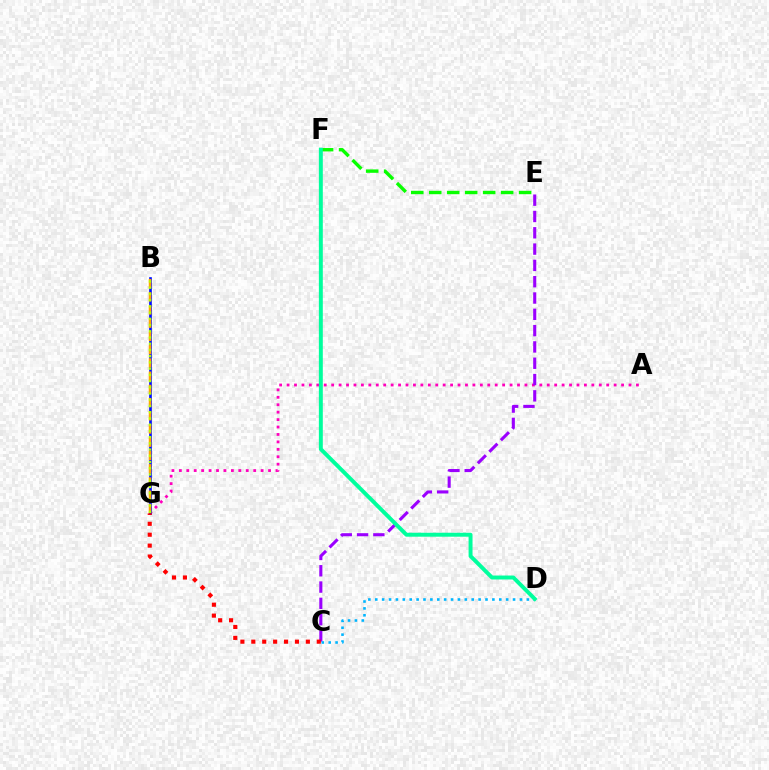{('E', 'F'): [{'color': '#08ff00', 'line_style': 'dashed', 'thickness': 2.44}], ('A', 'G'): [{'color': '#ff00bd', 'line_style': 'dotted', 'thickness': 2.02}], ('C', 'E'): [{'color': '#9b00ff', 'line_style': 'dashed', 'thickness': 2.22}], ('B', 'G'): [{'color': '#0010ff', 'line_style': 'solid', 'thickness': 1.91}, {'color': '#ffa500', 'line_style': 'dashed', 'thickness': 1.8}, {'color': '#b3ff00', 'line_style': 'dotted', 'thickness': 1.69}], ('C', 'D'): [{'color': '#00b5ff', 'line_style': 'dotted', 'thickness': 1.87}], ('C', 'G'): [{'color': '#ff0000', 'line_style': 'dotted', 'thickness': 2.96}], ('D', 'F'): [{'color': '#00ff9d', 'line_style': 'solid', 'thickness': 2.84}]}